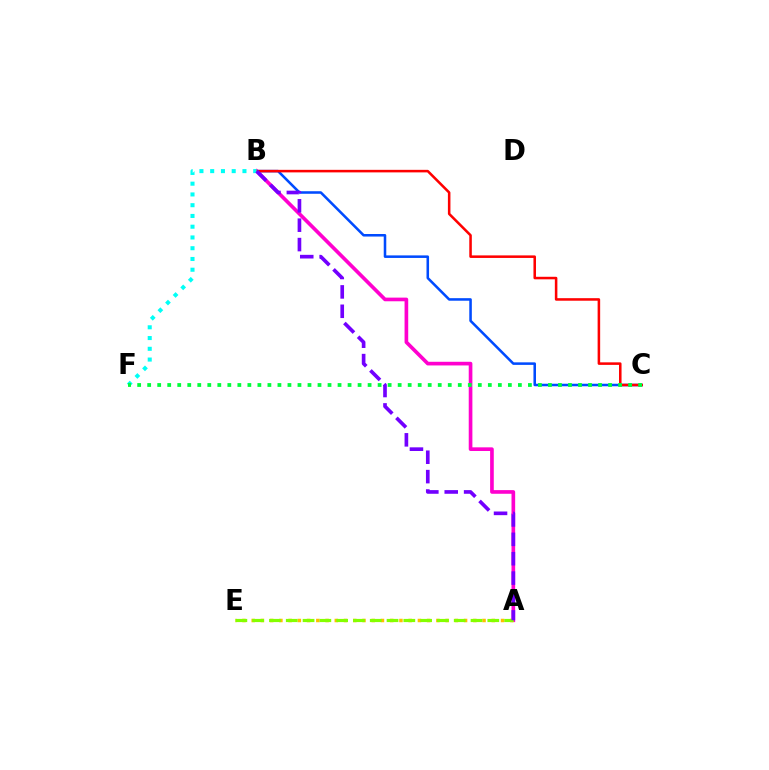{('B', 'C'): [{'color': '#004bff', 'line_style': 'solid', 'thickness': 1.83}, {'color': '#ff0000', 'line_style': 'solid', 'thickness': 1.83}], ('A', 'B'): [{'color': '#ff00cf', 'line_style': 'solid', 'thickness': 2.63}, {'color': '#7200ff', 'line_style': 'dashed', 'thickness': 2.63}], ('B', 'F'): [{'color': '#00fff6', 'line_style': 'dotted', 'thickness': 2.92}], ('A', 'E'): [{'color': '#ffbd00', 'line_style': 'dotted', 'thickness': 2.51}, {'color': '#84ff00', 'line_style': 'dashed', 'thickness': 2.28}], ('C', 'F'): [{'color': '#00ff39', 'line_style': 'dotted', 'thickness': 2.72}]}